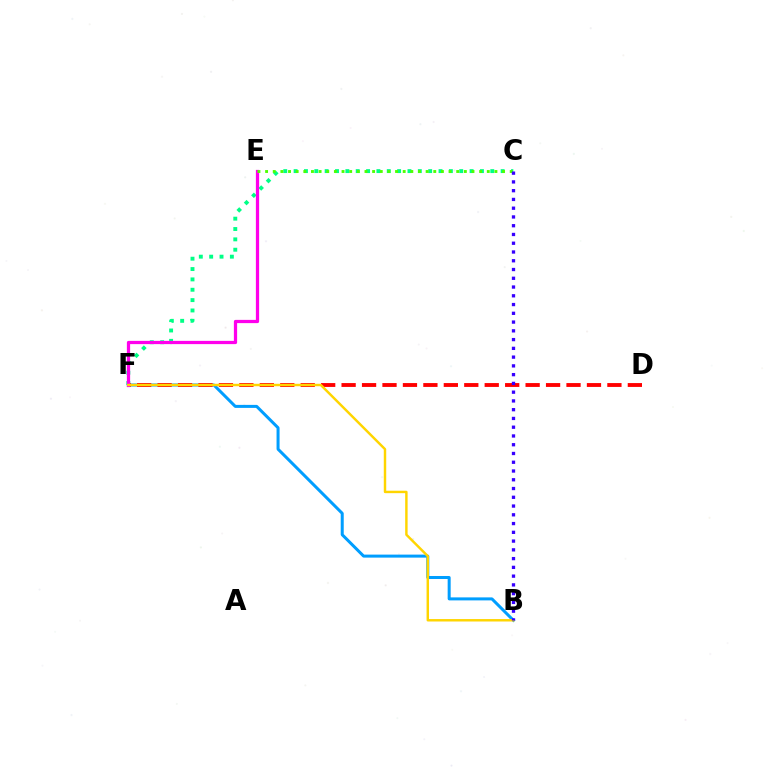{('B', 'F'): [{'color': '#009eff', 'line_style': 'solid', 'thickness': 2.17}, {'color': '#ffd500', 'line_style': 'solid', 'thickness': 1.76}], ('C', 'F'): [{'color': '#00ff86', 'line_style': 'dotted', 'thickness': 2.81}], ('D', 'F'): [{'color': '#ff0000', 'line_style': 'dashed', 'thickness': 2.78}], ('E', 'F'): [{'color': '#ff00ed', 'line_style': 'solid', 'thickness': 2.33}], ('C', 'E'): [{'color': '#4fff00', 'line_style': 'dotted', 'thickness': 2.08}], ('B', 'C'): [{'color': '#3700ff', 'line_style': 'dotted', 'thickness': 2.38}]}